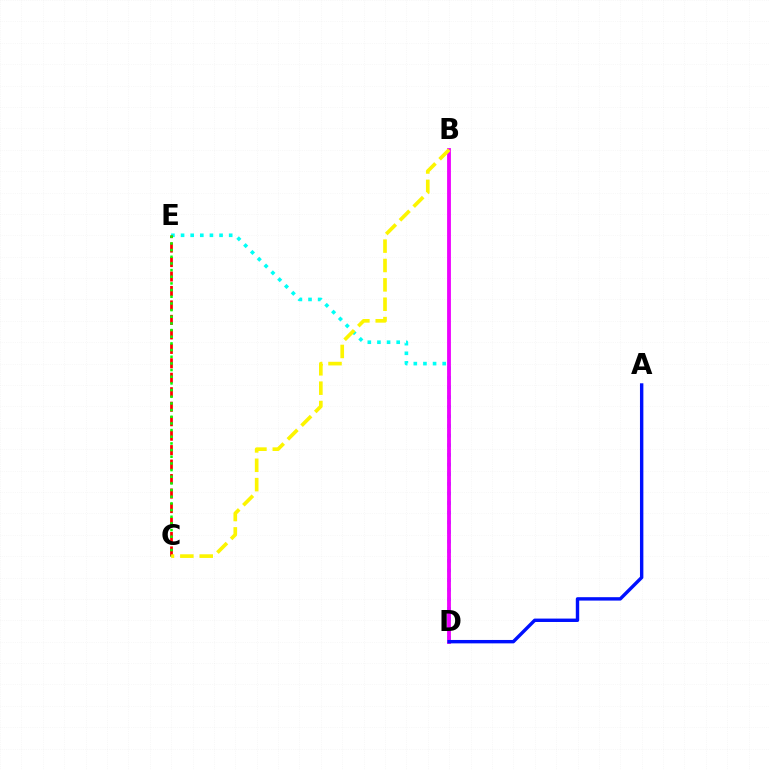{('D', 'E'): [{'color': '#00fff6', 'line_style': 'dotted', 'thickness': 2.62}], ('C', 'E'): [{'color': '#ff0000', 'line_style': 'dashed', 'thickness': 1.97}, {'color': '#08ff00', 'line_style': 'dotted', 'thickness': 1.81}], ('B', 'D'): [{'color': '#ee00ff', 'line_style': 'solid', 'thickness': 2.74}], ('B', 'C'): [{'color': '#fcf500', 'line_style': 'dashed', 'thickness': 2.63}], ('A', 'D'): [{'color': '#0010ff', 'line_style': 'solid', 'thickness': 2.45}]}